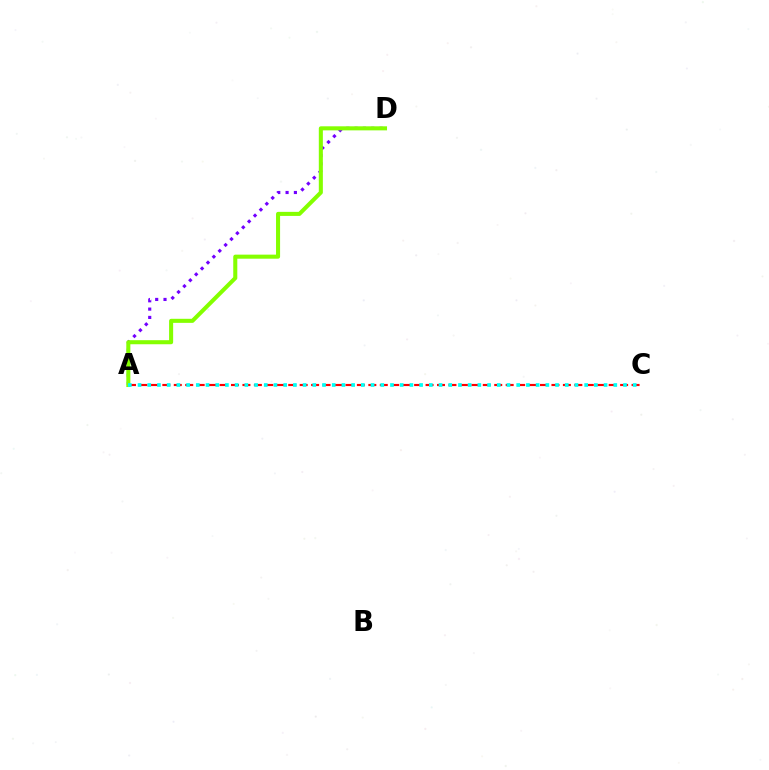{('A', 'D'): [{'color': '#7200ff', 'line_style': 'dotted', 'thickness': 2.26}, {'color': '#84ff00', 'line_style': 'solid', 'thickness': 2.92}], ('A', 'C'): [{'color': '#ff0000', 'line_style': 'dashed', 'thickness': 1.55}, {'color': '#00fff6', 'line_style': 'dotted', 'thickness': 2.64}]}